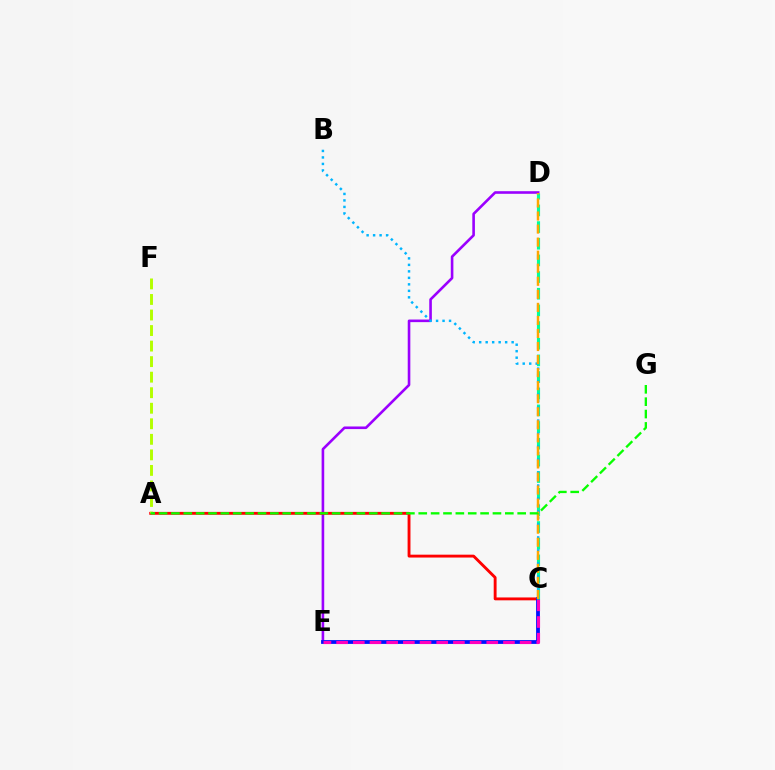{('D', 'E'): [{'color': '#9b00ff', 'line_style': 'solid', 'thickness': 1.88}], ('A', 'C'): [{'color': '#ff0000', 'line_style': 'solid', 'thickness': 2.07}], ('C', 'E'): [{'color': '#0010ff', 'line_style': 'solid', 'thickness': 2.73}, {'color': '#ff00bd', 'line_style': 'dashed', 'thickness': 2.27}], ('A', 'F'): [{'color': '#b3ff00', 'line_style': 'dashed', 'thickness': 2.11}], ('C', 'D'): [{'color': '#00ff9d', 'line_style': 'dashed', 'thickness': 2.26}, {'color': '#ffa500', 'line_style': 'dashed', 'thickness': 1.77}], ('B', 'C'): [{'color': '#00b5ff', 'line_style': 'dotted', 'thickness': 1.76}], ('A', 'G'): [{'color': '#08ff00', 'line_style': 'dashed', 'thickness': 1.68}]}